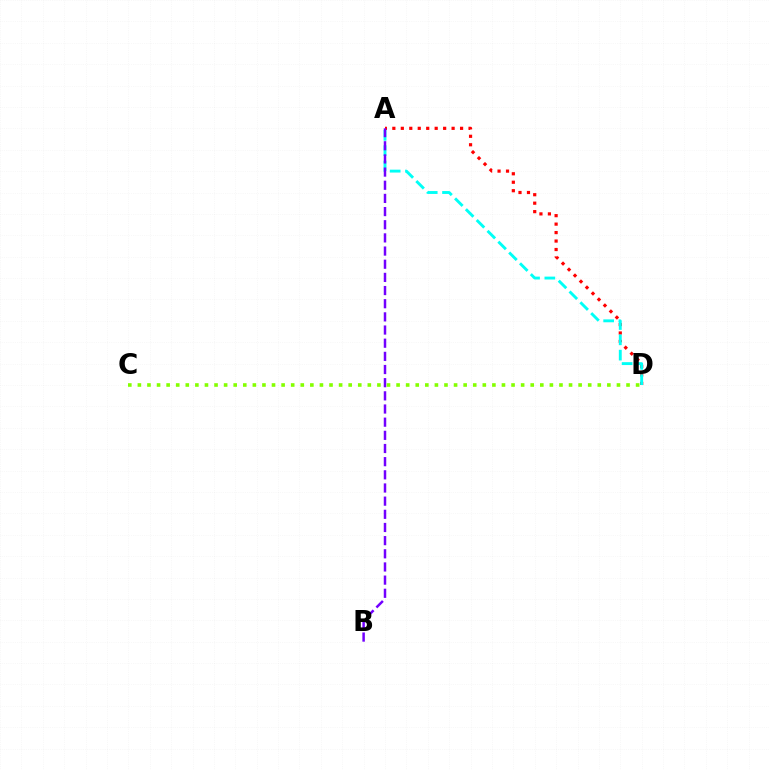{('A', 'D'): [{'color': '#ff0000', 'line_style': 'dotted', 'thickness': 2.3}, {'color': '#00fff6', 'line_style': 'dashed', 'thickness': 2.08}], ('A', 'B'): [{'color': '#7200ff', 'line_style': 'dashed', 'thickness': 1.79}], ('C', 'D'): [{'color': '#84ff00', 'line_style': 'dotted', 'thickness': 2.6}]}